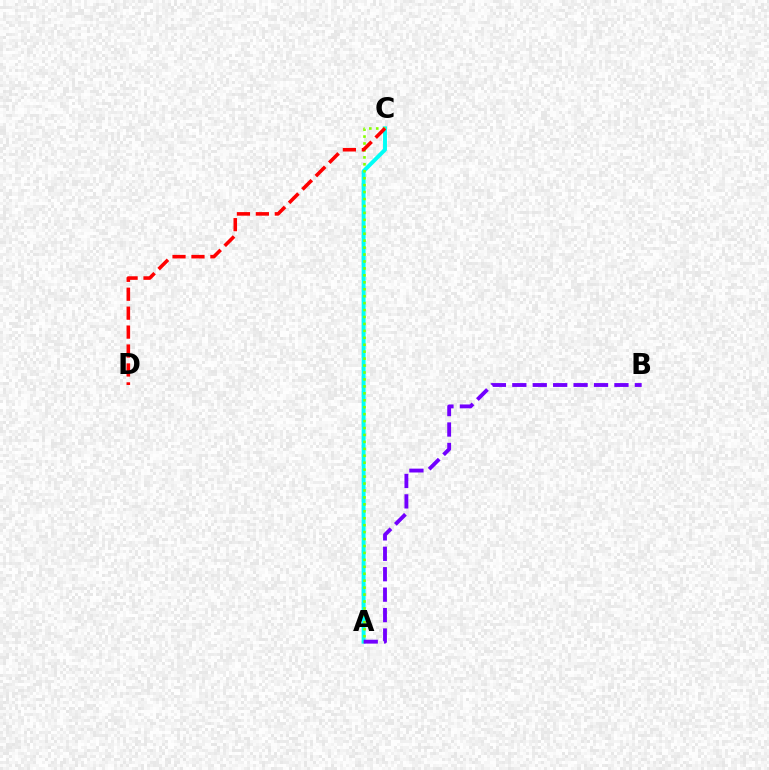{('A', 'C'): [{'color': '#00fff6', 'line_style': 'solid', 'thickness': 2.83}, {'color': '#84ff00', 'line_style': 'dotted', 'thickness': 1.89}], ('A', 'B'): [{'color': '#7200ff', 'line_style': 'dashed', 'thickness': 2.77}], ('C', 'D'): [{'color': '#ff0000', 'line_style': 'dashed', 'thickness': 2.57}]}